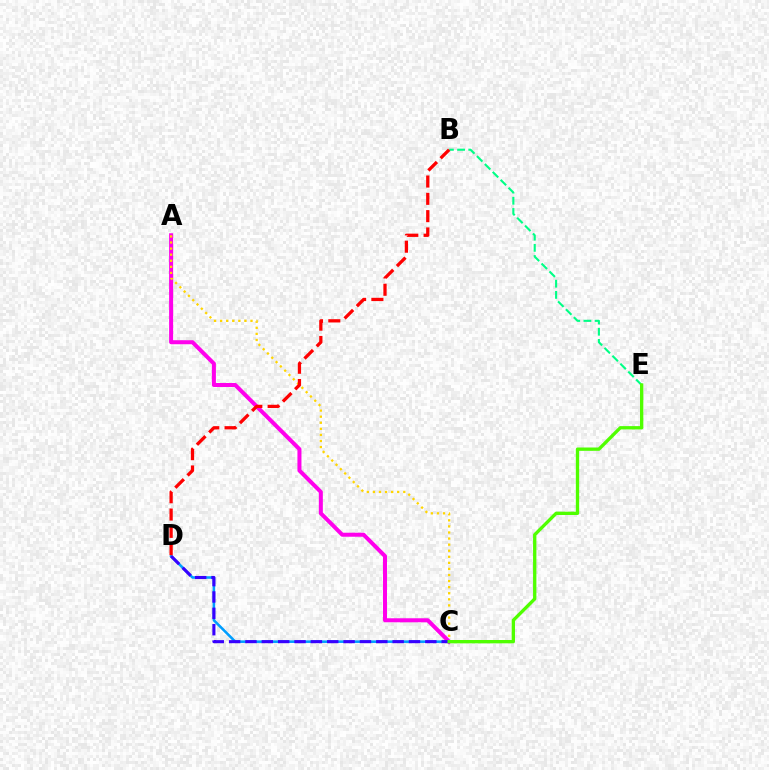{('A', 'C'): [{'color': '#ff00ed', 'line_style': 'solid', 'thickness': 2.89}, {'color': '#ffd500', 'line_style': 'dotted', 'thickness': 1.65}], ('C', 'D'): [{'color': '#009eff', 'line_style': 'solid', 'thickness': 1.85}, {'color': '#3700ff', 'line_style': 'dashed', 'thickness': 2.22}], ('B', 'E'): [{'color': '#00ff86', 'line_style': 'dashed', 'thickness': 1.52}], ('C', 'E'): [{'color': '#4fff00', 'line_style': 'solid', 'thickness': 2.39}], ('B', 'D'): [{'color': '#ff0000', 'line_style': 'dashed', 'thickness': 2.35}]}